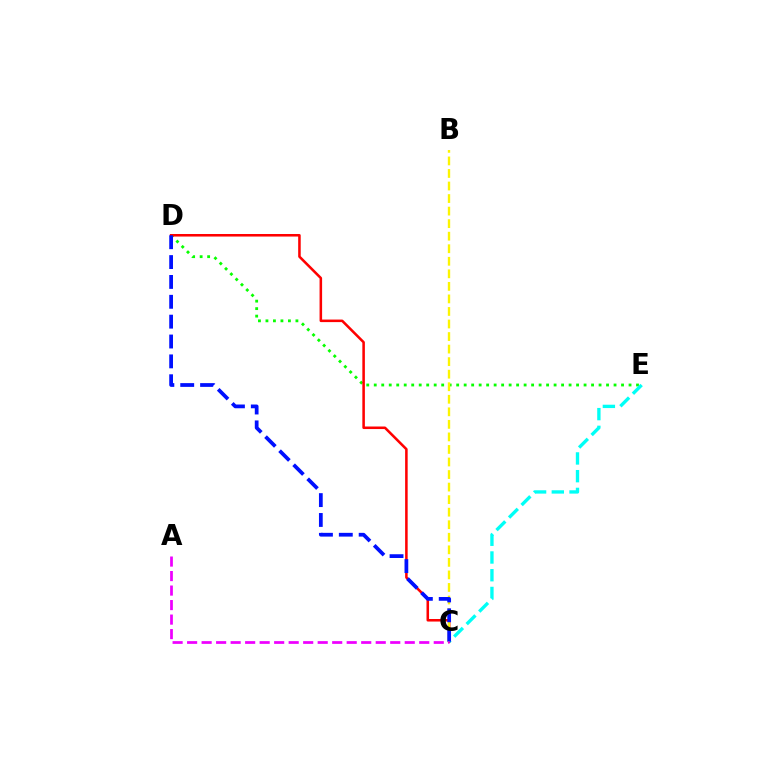{('D', 'E'): [{'color': '#08ff00', 'line_style': 'dotted', 'thickness': 2.04}], ('C', 'D'): [{'color': '#ff0000', 'line_style': 'solid', 'thickness': 1.83}, {'color': '#0010ff', 'line_style': 'dashed', 'thickness': 2.7}], ('B', 'C'): [{'color': '#fcf500', 'line_style': 'dashed', 'thickness': 1.7}], ('C', 'E'): [{'color': '#00fff6', 'line_style': 'dashed', 'thickness': 2.41}], ('A', 'C'): [{'color': '#ee00ff', 'line_style': 'dashed', 'thickness': 1.97}]}